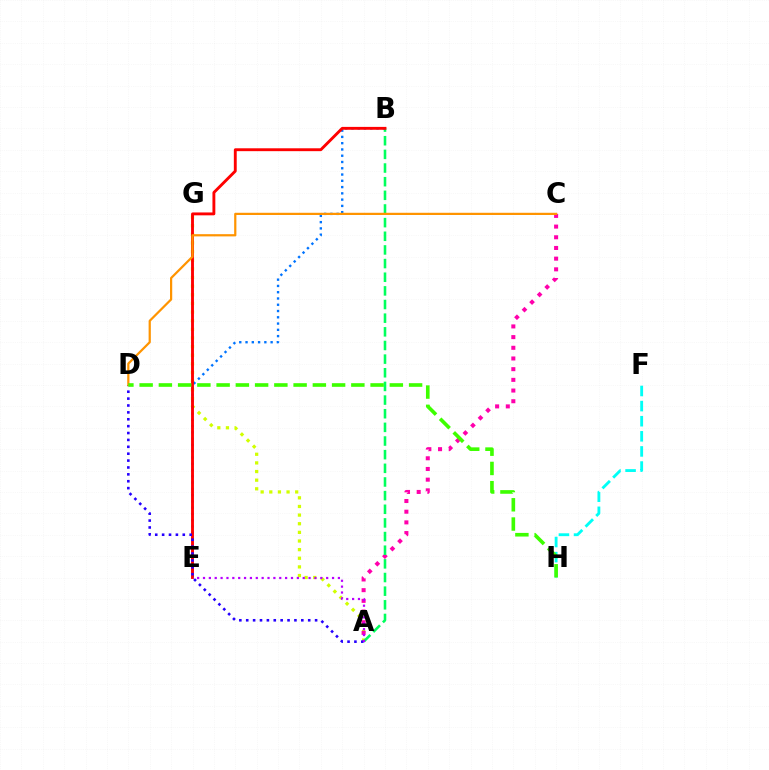{('F', 'H'): [{'color': '#00fff6', 'line_style': 'dashed', 'thickness': 2.05}], ('A', 'G'): [{'color': '#d1ff00', 'line_style': 'dotted', 'thickness': 2.35}], ('A', 'C'): [{'color': '#ff00ac', 'line_style': 'dotted', 'thickness': 2.9}], ('A', 'B'): [{'color': '#00ff5c', 'line_style': 'dashed', 'thickness': 1.85}], ('B', 'E'): [{'color': '#0074ff', 'line_style': 'dotted', 'thickness': 1.7}, {'color': '#ff0000', 'line_style': 'solid', 'thickness': 2.07}], ('A', 'D'): [{'color': '#2500ff', 'line_style': 'dotted', 'thickness': 1.87}], ('C', 'D'): [{'color': '#ff9400', 'line_style': 'solid', 'thickness': 1.6}], ('D', 'H'): [{'color': '#3dff00', 'line_style': 'dashed', 'thickness': 2.61}], ('A', 'E'): [{'color': '#b900ff', 'line_style': 'dotted', 'thickness': 1.59}]}